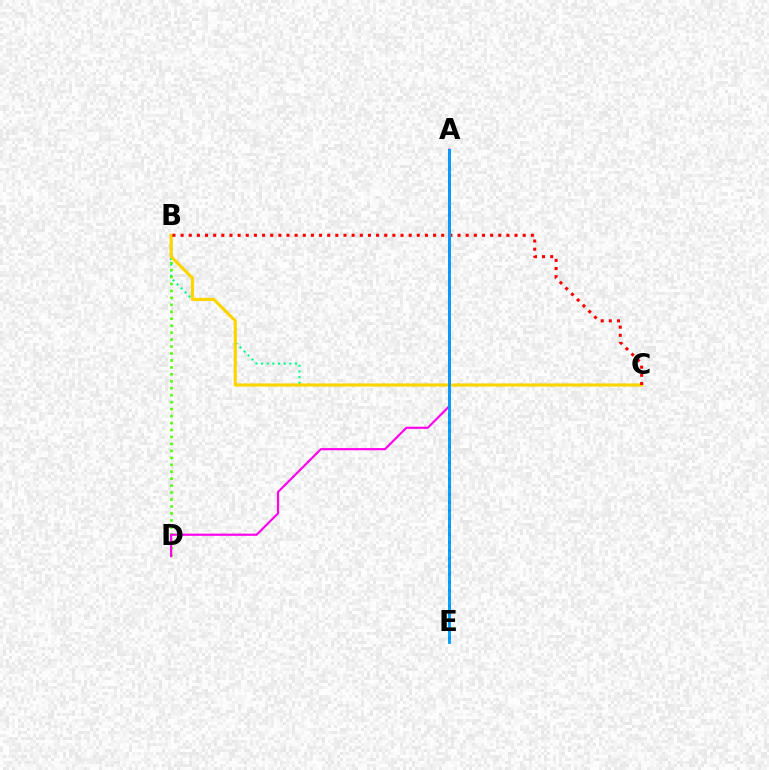{('B', 'C'): [{'color': '#00ff86', 'line_style': 'dotted', 'thickness': 1.53}, {'color': '#ffd500', 'line_style': 'solid', 'thickness': 2.28}, {'color': '#ff0000', 'line_style': 'dotted', 'thickness': 2.21}], ('B', 'D'): [{'color': '#4fff00', 'line_style': 'dotted', 'thickness': 1.89}], ('A', 'E'): [{'color': '#3700ff', 'line_style': 'dotted', 'thickness': 2.16}, {'color': '#009eff', 'line_style': 'solid', 'thickness': 2.05}], ('A', 'D'): [{'color': '#ff00ed', 'line_style': 'solid', 'thickness': 1.55}]}